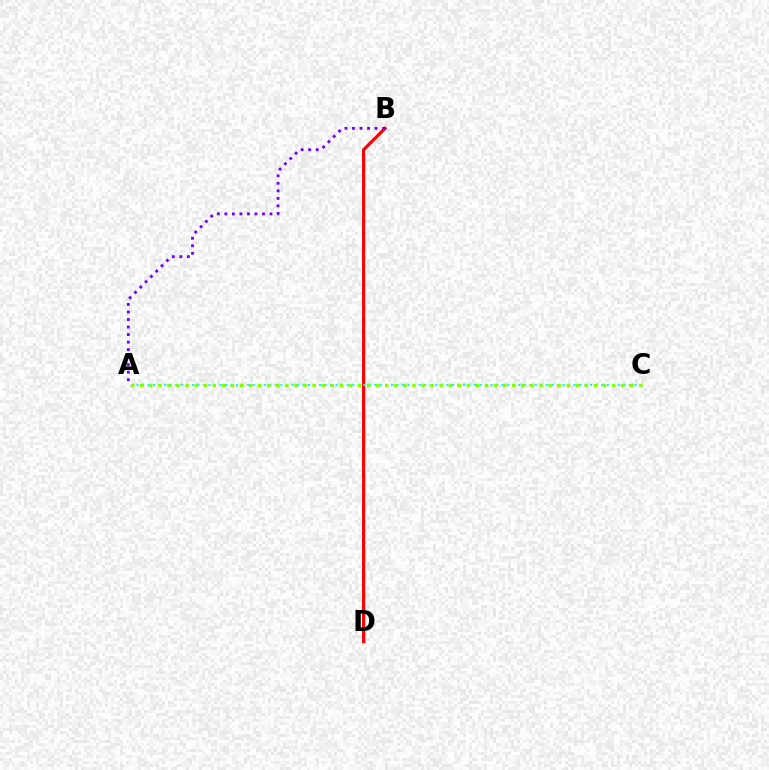{('B', 'D'): [{'color': '#ff0000', 'line_style': 'solid', 'thickness': 2.27}], ('A', 'C'): [{'color': '#00fff6', 'line_style': 'dotted', 'thickness': 1.5}, {'color': '#84ff00', 'line_style': 'dotted', 'thickness': 2.47}], ('A', 'B'): [{'color': '#7200ff', 'line_style': 'dotted', 'thickness': 2.04}]}